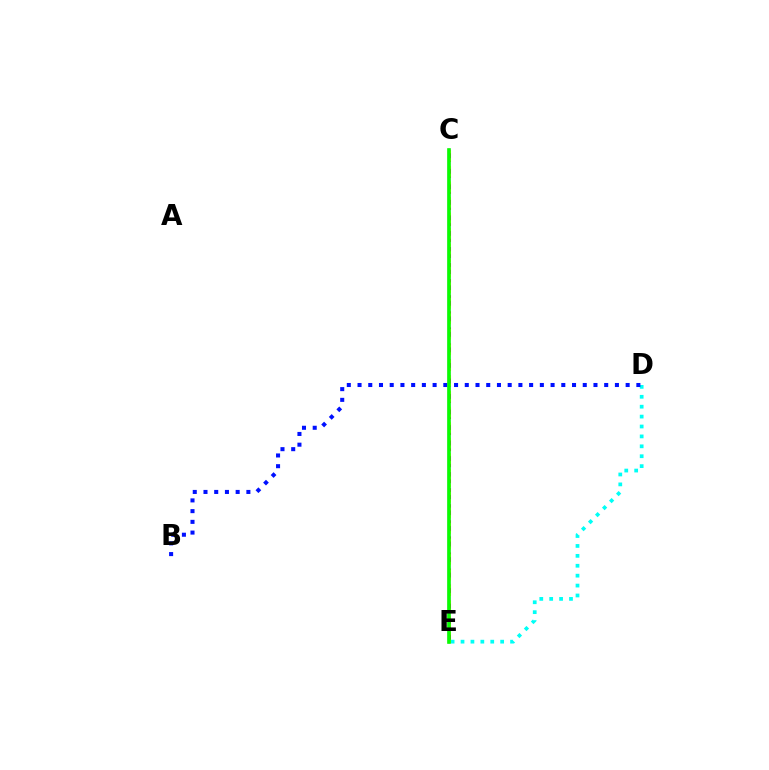{('C', 'E'): [{'color': '#ff0000', 'line_style': 'dashed', 'thickness': 2.18}, {'color': '#ee00ff', 'line_style': 'solid', 'thickness': 1.75}, {'color': '#fcf500', 'line_style': 'dotted', 'thickness': 2.11}, {'color': '#08ff00', 'line_style': 'solid', 'thickness': 2.61}], ('D', 'E'): [{'color': '#00fff6', 'line_style': 'dotted', 'thickness': 2.69}], ('B', 'D'): [{'color': '#0010ff', 'line_style': 'dotted', 'thickness': 2.91}]}